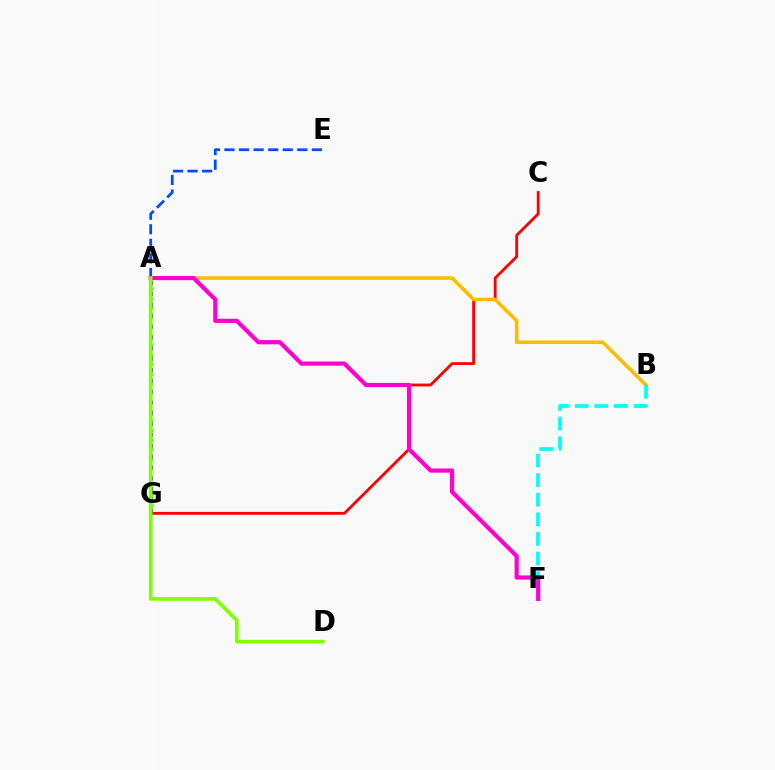{('A', 'G'): [{'color': '#00ff39', 'line_style': 'dotted', 'thickness': 2.56}, {'color': '#7200ff', 'line_style': 'dotted', 'thickness': 2.95}], ('A', 'E'): [{'color': '#004bff', 'line_style': 'dashed', 'thickness': 1.98}], ('C', 'G'): [{'color': '#ff0000', 'line_style': 'solid', 'thickness': 2.04}], ('A', 'B'): [{'color': '#ffbd00', 'line_style': 'solid', 'thickness': 2.57}], ('B', 'F'): [{'color': '#00fff6', 'line_style': 'dashed', 'thickness': 2.67}], ('A', 'F'): [{'color': '#ff00cf', 'line_style': 'solid', 'thickness': 3.0}], ('A', 'D'): [{'color': '#84ff00', 'line_style': 'solid', 'thickness': 2.64}]}